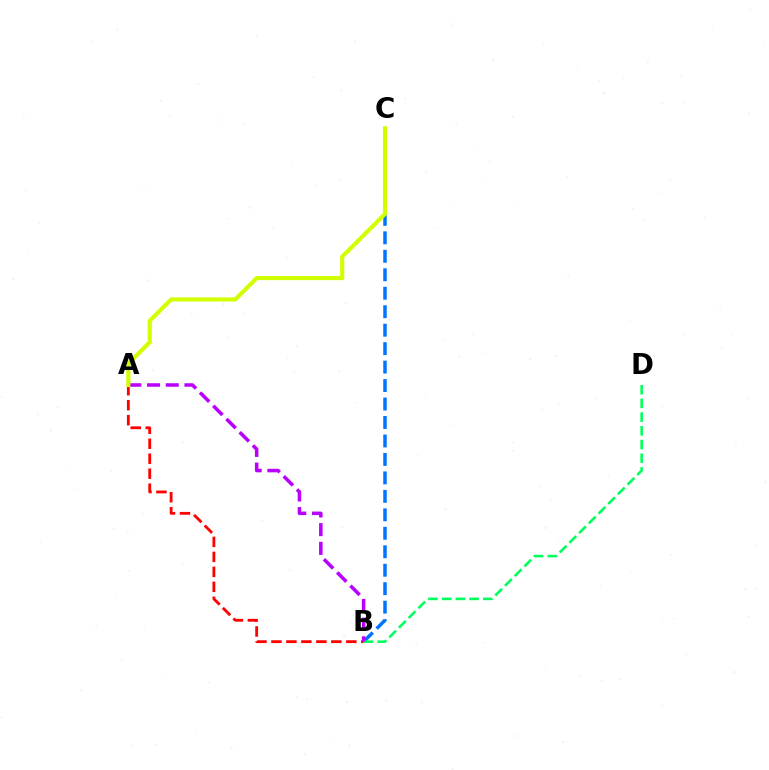{('A', 'B'): [{'color': '#ff0000', 'line_style': 'dashed', 'thickness': 2.03}, {'color': '#b900ff', 'line_style': 'dashed', 'thickness': 2.54}], ('B', 'C'): [{'color': '#0074ff', 'line_style': 'dashed', 'thickness': 2.51}], ('B', 'D'): [{'color': '#00ff5c', 'line_style': 'dashed', 'thickness': 1.86}], ('A', 'C'): [{'color': '#d1ff00', 'line_style': 'solid', 'thickness': 2.98}]}